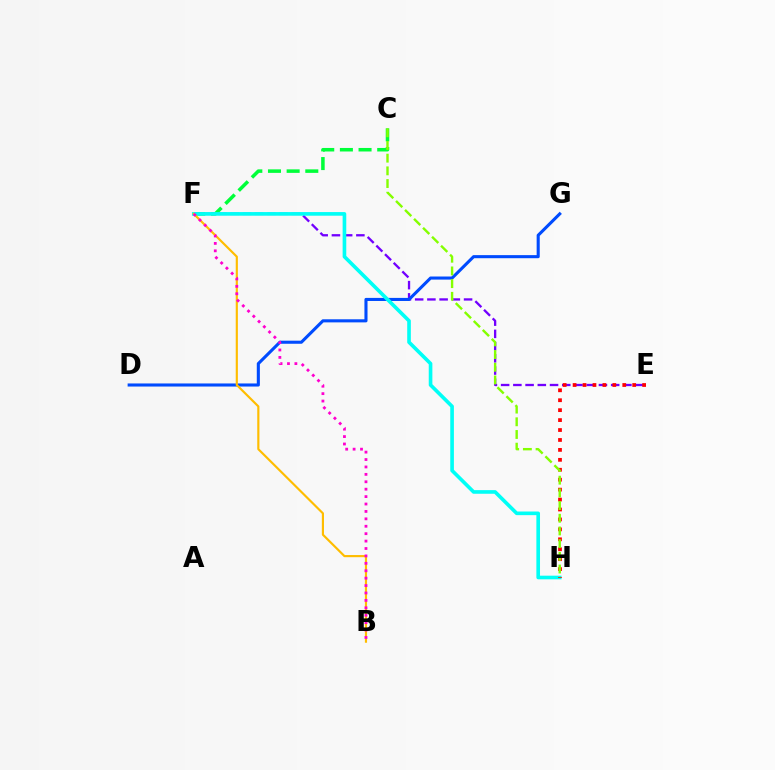{('C', 'F'): [{'color': '#00ff39', 'line_style': 'dashed', 'thickness': 2.54}], ('E', 'F'): [{'color': '#7200ff', 'line_style': 'dashed', 'thickness': 1.66}], ('D', 'G'): [{'color': '#004bff', 'line_style': 'solid', 'thickness': 2.22}], ('F', 'H'): [{'color': '#00fff6', 'line_style': 'solid', 'thickness': 2.62}], ('E', 'H'): [{'color': '#ff0000', 'line_style': 'dotted', 'thickness': 2.7}], ('B', 'F'): [{'color': '#ffbd00', 'line_style': 'solid', 'thickness': 1.55}, {'color': '#ff00cf', 'line_style': 'dotted', 'thickness': 2.01}], ('C', 'H'): [{'color': '#84ff00', 'line_style': 'dashed', 'thickness': 1.72}]}